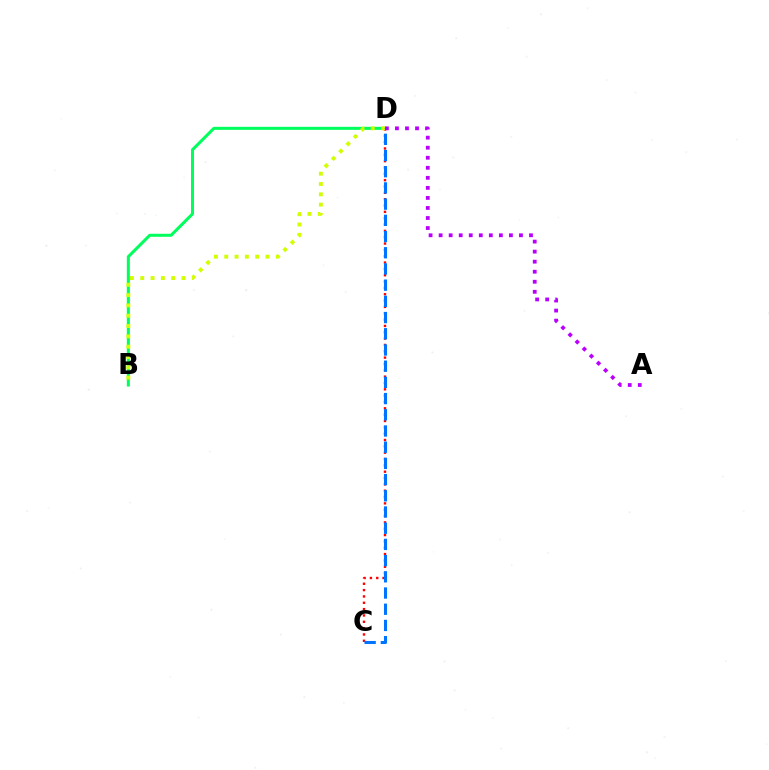{('B', 'D'): [{'color': '#00ff5c', 'line_style': 'solid', 'thickness': 2.18}, {'color': '#d1ff00', 'line_style': 'dotted', 'thickness': 2.8}], ('C', 'D'): [{'color': '#ff0000', 'line_style': 'dotted', 'thickness': 1.72}, {'color': '#0074ff', 'line_style': 'dashed', 'thickness': 2.2}], ('A', 'D'): [{'color': '#b900ff', 'line_style': 'dotted', 'thickness': 2.73}]}